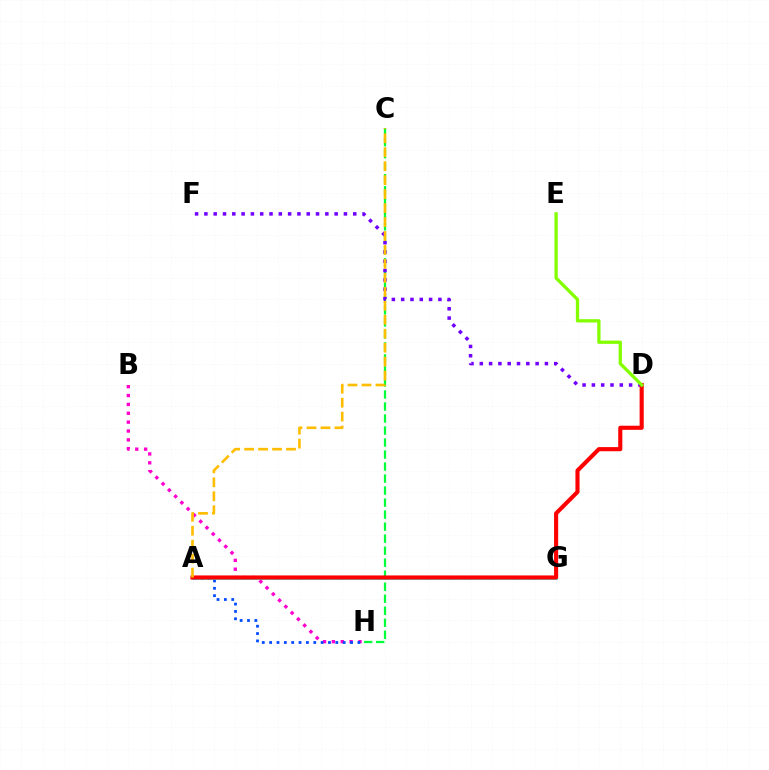{('C', 'H'): [{'color': '#00ff39', 'line_style': 'dashed', 'thickness': 1.63}], ('B', 'H'): [{'color': '#ff00cf', 'line_style': 'dotted', 'thickness': 2.41}], ('A', 'H'): [{'color': '#004bff', 'line_style': 'dotted', 'thickness': 2.0}], ('A', 'G'): [{'color': '#00fff6', 'line_style': 'solid', 'thickness': 1.84}], ('D', 'F'): [{'color': '#7200ff', 'line_style': 'dotted', 'thickness': 2.53}], ('A', 'D'): [{'color': '#ff0000', 'line_style': 'solid', 'thickness': 2.96}], ('A', 'C'): [{'color': '#ffbd00', 'line_style': 'dashed', 'thickness': 1.9}], ('D', 'E'): [{'color': '#84ff00', 'line_style': 'solid', 'thickness': 2.37}]}